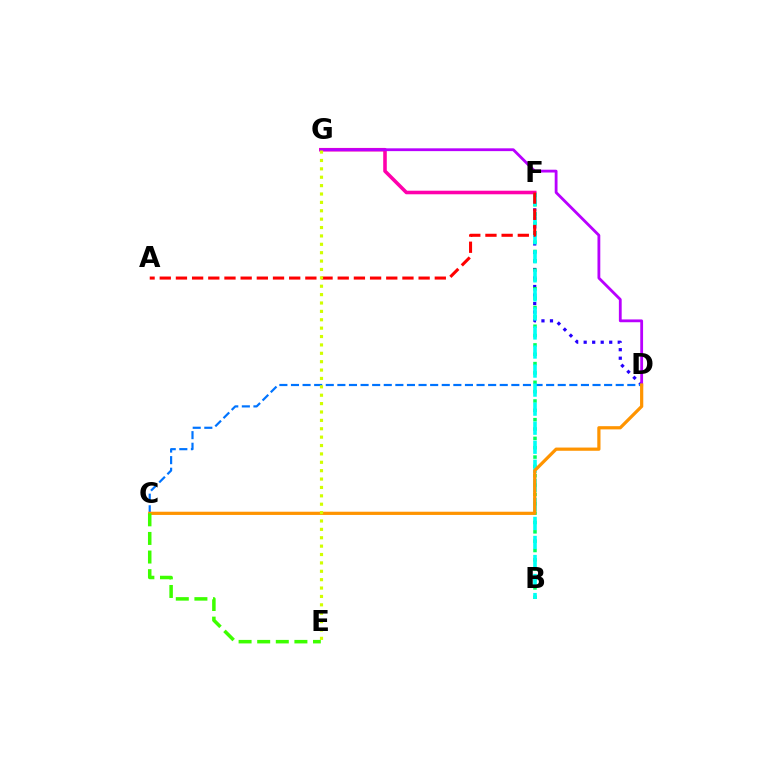{('D', 'F'): [{'color': '#2500ff', 'line_style': 'dotted', 'thickness': 2.31}], ('F', 'G'): [{'color': '#ff00ac', 'line_style': 'solid', 'thickness': 2.57}], ('B', 'F'): [{'color': '#00ff5c', 'line_style': 'dotted', 'thickness': 2.54}, {'color': '#00fff6', 'line_style': 'dashed', 'thickness': 2.59}], ('D', 'G'): [{'color': '#b900ff', 'line_style': 'solid', 'thickness': 2.02}], ('C', 'D'): [{'color': '#0074ff', 'line_style': 'dashed', 'thickness': 1.58}, {'color': '#ff9400', 'line_style': 'solid', 'thickness': 2.31}], ('A', 'F'): [{'color': '#ff0000', 'line_style': 'dashed', 'thickness': 2.2}], ('E', 'G'): [{'color': '#d1ff00', 'line_style': 'dotted', 'thickness': 2.28}], ('C', 'E'): [{'color': '#3dff00', 'line_style': 'dashed', 'thickness': 2.53}]}